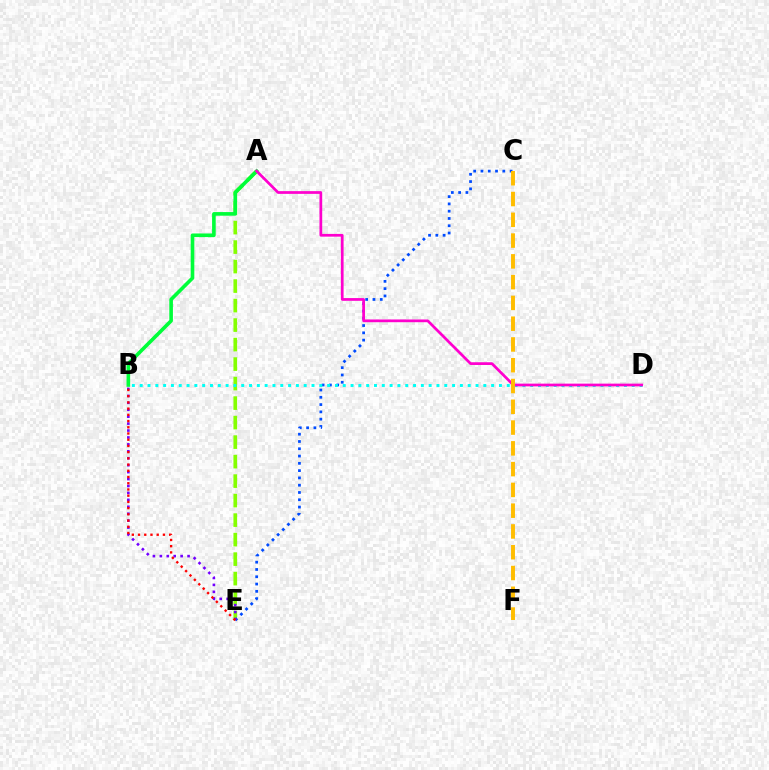{('A', 'E'): [{'color': '#84ff00', 'line_style': 'dashed', 'thickness': 2.65}], ('C', 'E'): [{'color': '#004bff', 'line_style': 'dotted', 'thickness': 1.98}], ('B', 'E'): [{'color': '#7200ff', 'line_style': 'dotted', 'thickness': 1.88}, {'color': '#ff0000', 'line_style': 'dotted', 'thickness': 1.69}], ('B', 'D'): [{'color': '#00fff6', 'line_style': 'dotted', 'thickness': 2.12}], ('A', 'B'): [{'color': '#00ff39', 'line_style': 'solid', 'thickness': 2.61}], ('A', 'D'): [{'color': '#ff00cf', 'line_style': 'solid', 'thickness': 1.97}], ('C', 'F'): [{'color': '#ffbd00', 'line_style': 'dashed', 'thickness': 2.82}]}